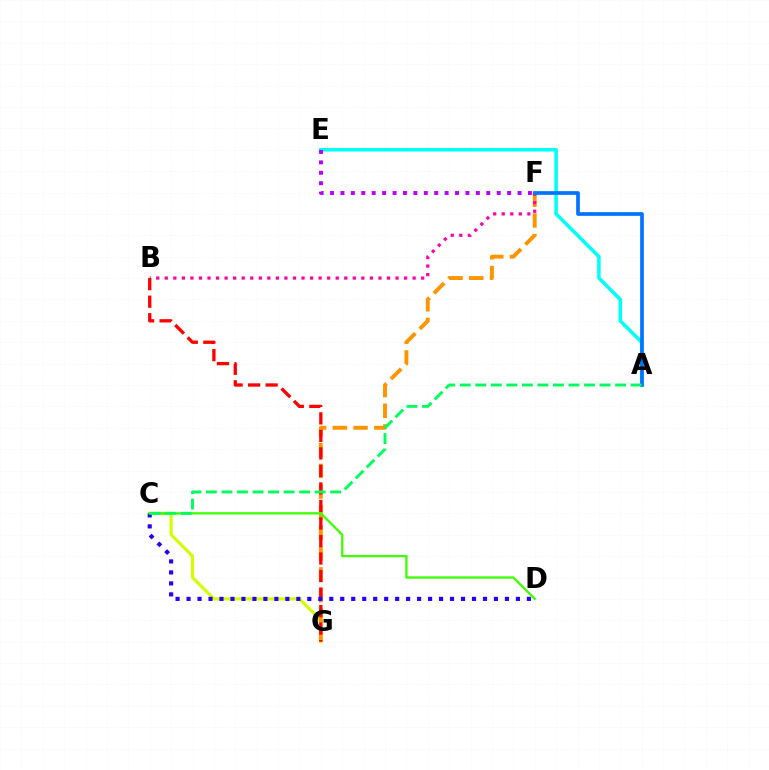{('C', 'G'): [{'color': '#d1ff00', 'line_style': 'solid', 'thickness': 2.26}], ('F', 'G'): [{'color': '#ff9400', 'line_style': 'dashed', 'thickness': 2.81}], ('B', 'F'): [{'color': '#ff00ac', 'line_style': 'dotted', 'thickness': 2.32}], ('A', 'E'): [{'color': '#00fff6', 'line_style': 'solid', 'thickness': 2.55}], ('A', 'F'): [{'color': '#0074ff', 'line_style': 'solid', 'thickness': 2.66}], ('B', 'G'): [{'color': '#ff0000', 'line_style': 'dashed', 'thickness': 2.38}], ('C', 'D'): [{'color': '#2500ff', 'line_style': 'dotted', 'thickness': 2.98}, {'color': '#3dff00', 'line_style': 'solid', 'thickness': 1.65}], ('E', 'F'): [{'color': '#b900ff', 'line_style': 'dotted', 'thickness': 2.83}], ('A', 'C'): [{'color': '#00ff5c', 'line_style': 'dashed', 'thickness': 2.11}]}